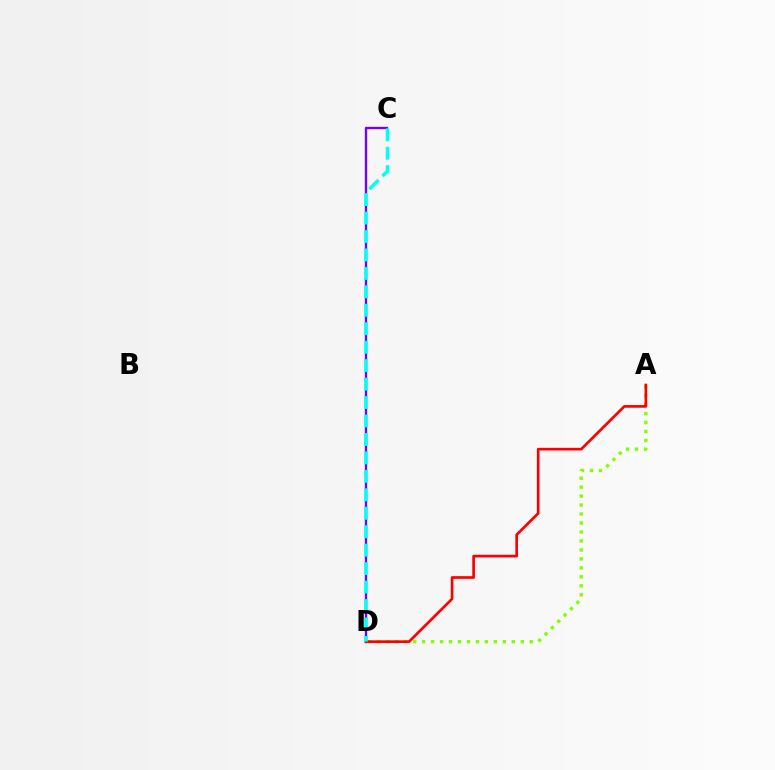{('A', 'D'): [{'color': '#84ff00', 'line_style': 'dotted', 'thickness': 2.44}, {'color': '#ff0000', 'line_style': 'solid', 'thickness': 1.93}], ('C', 'D'): [{'color': '#7200ff', 'line_style': 'solid', 'thickness': 1.68}, {'color': '#00fff6', 'line_style': 'dashed', 'thickness': 2.51}]}